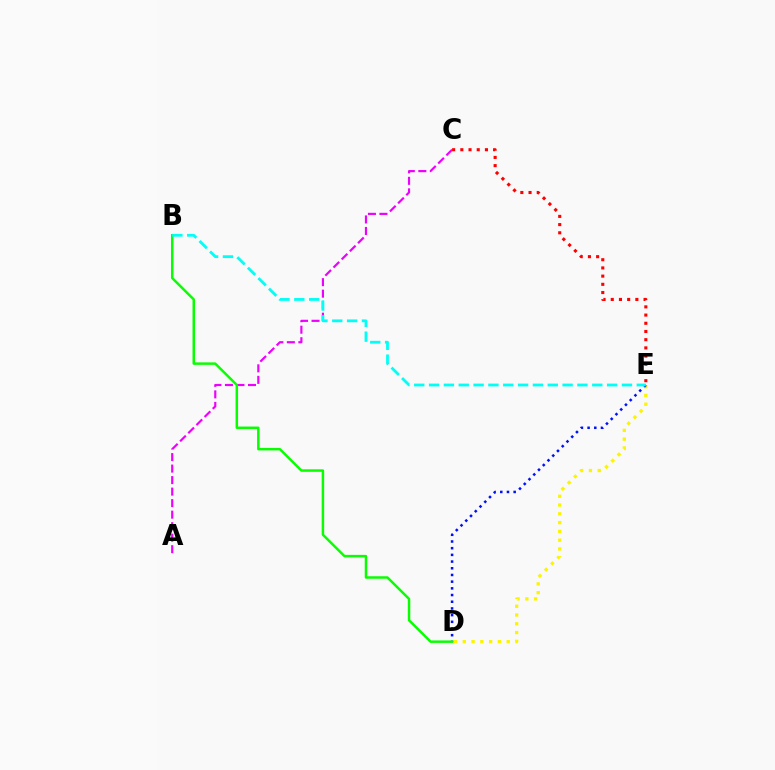{('A', 'C'): [{'color': '#ee00ff', 'line_style': 'dashed', 'thickness': 1.56}], ('C', 'E'): [{'color': '#ff0000', 'line_style': 'dotted', 'thickness': 2.23}], ('D', 'E'): [{'color': '#fcf500', 'line_style': 'dotted', 'thickness': 2.39}, {'color': '#0010ff', 'line_style': 'dotted', 'thickness': 1.82}], ('B', 'D'): [{'color': '#08ff00', 'line_style': 'solid', 'thickness': 1.78}], ('B', 'E'): [{'color': '#00fff6', 'line_style': 'dashed', 'thickness': 2.02}]}